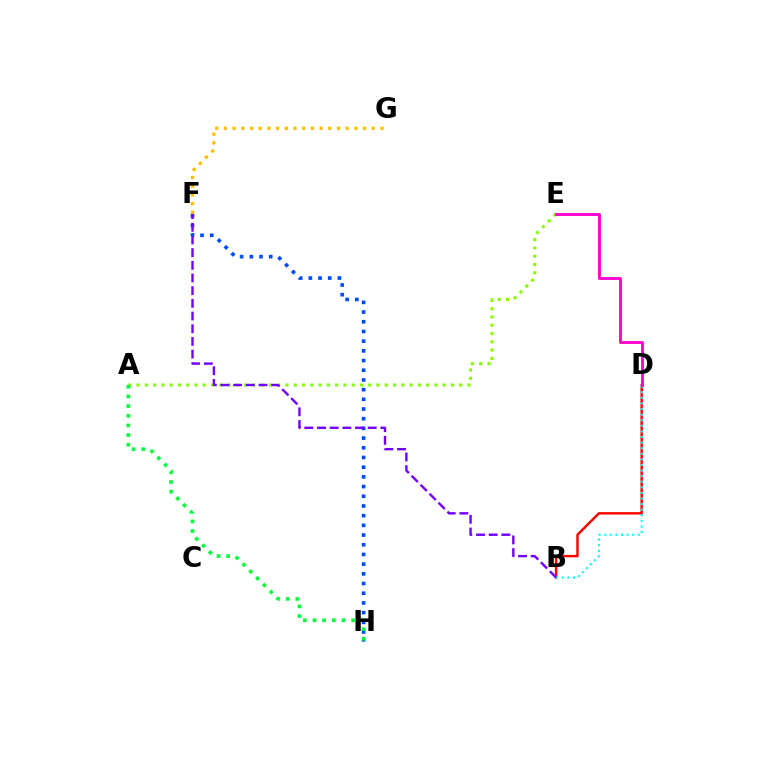{('F', 'H'): [{'color': '#004bff', 'line_style': 'dotted', 'thickness': 2.63}], ('A', 'E'): [{'color': '#84ff00', 'line_style': 'dotted', 'thickness': 2.25}], ('F', 'G'): [{'color': '#ffbd00', 'line_style': 'dotted', 'thickness': 2.36}], ('B', 'D'): [{'color': '#ff0000', 'line_style': 'solid', 'thickness': 1.75}, {'color': '#00fff6', 'line_style': 'dotted', 'thickness': 1.52}], ('B', 'F'): [{'color': '#7200ff', 'line_style': 'dashed', 'thickness': 1.72}], ('A', 'H'): [{'color': '#00ff39', 'line_style': 'dotted', 'thickness': 2.62}], ('D', 'E'): [{'color': '#ff00cf', 'line_style': 'solid', 'thickness': 2.06}]}